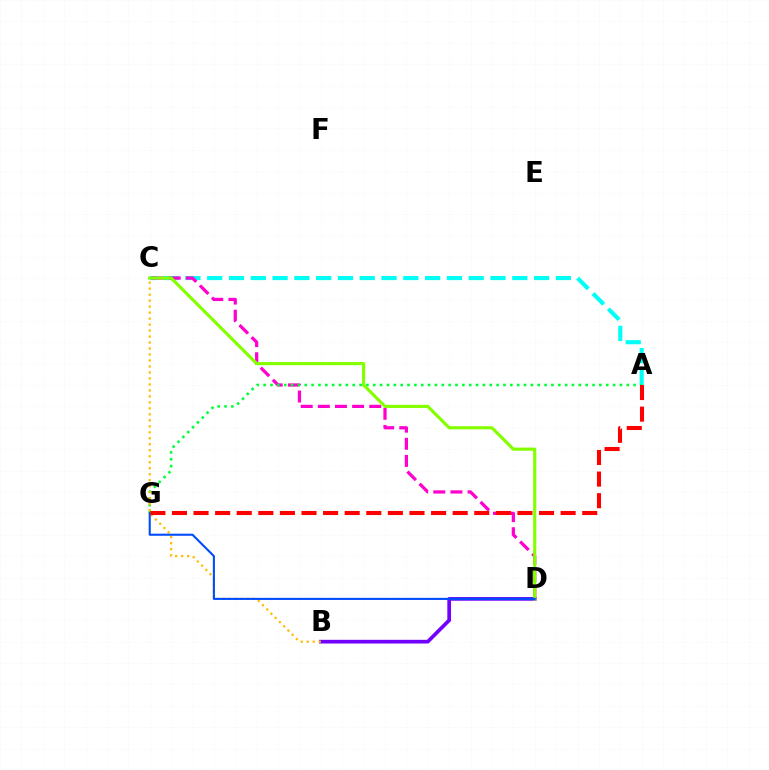{('A', 'C'): [{'color': '#00fff6', 'line_style': 'dashed', 'thickness': 2.96}], ('B', 'D'): [{'color': '#7200ff', 'line_style': 'solid', 'thickness': 2.66}], ('C', 'D'): [{'color': '#ff00cf', 'line_style': 'dashed', 'thickness': 2.33}, {'color': '#84ff00', 'line_style': 'solid', 'thickness': 2.26}], ('A', 'G'): [{'color': '#00ff39', 'line_style': 'dotted', 'thickness': 1.86}, {'color': '#ff0000', 'line_style': 'dashed', 'thickness': 2.93}], ('B', 'C'): [{'color': '#ffbd00', 'line_style': 'dotted', 'thickness': 1.63}], ('D', 'G'): [{'color': '#004bff', 'line_style': 'solid', 'thickness': 1.5}]}